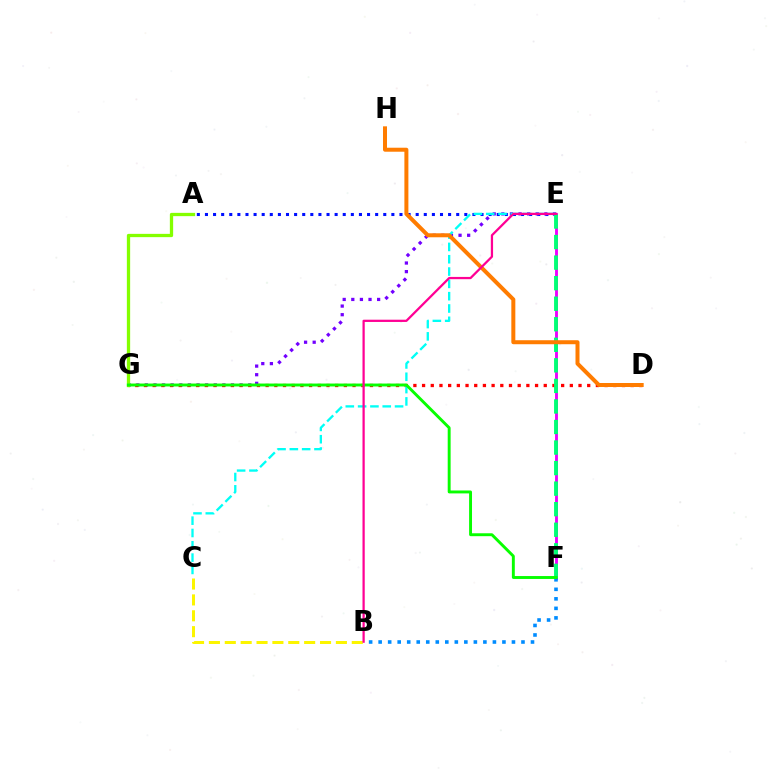{('A', 'E'): [{'color': '#0010ff', 'line_style': 'dotted', 'thickness': 2.2}], ('E', 'F'): [{'color': '#ee00ff', 'line_style': 'solid', 'thickness': 2.08}, {'color': '#00ff74', 'line_style': 'dashed', 'thickness': 2.79}], ('E', 'G'): [{'color': '#7200ff', 'line_style': 'dotted', 'thickness': 2.34}], ('B', 'C'): [{'color': '#fcf500', 'line_style': 'dashed', 'thickness': 2.16}], ('D', 'G'): [{'color': '#ff0000', 'line_style': 'dotted', 'thickness': 2.36}], ('B', 'F'): [{'color': '#008cff', 'line_style': 'dotted', 'thickness': 2.59}], ('C', 'E'): [{'color': '#00fff6', 'line_style': 'dashed', 'thickness': 1.67}], ('A', 'G'): [{'color': '#84ff00', 'line_style': 'solid', 'thickness': 2.37}], ('D', 'H'): [{'color': '#ff7c00', 'line_style': 'solid', 'thickness': 2.88}], ('F', 'G'): [{'color': '#08ff00', 'line_style': 'solid', 'thickness': 2.1}], ('B', 'E'): [{'color': '#ff0094', 'line_style': 'solid', 'thickness': 1.62}]}